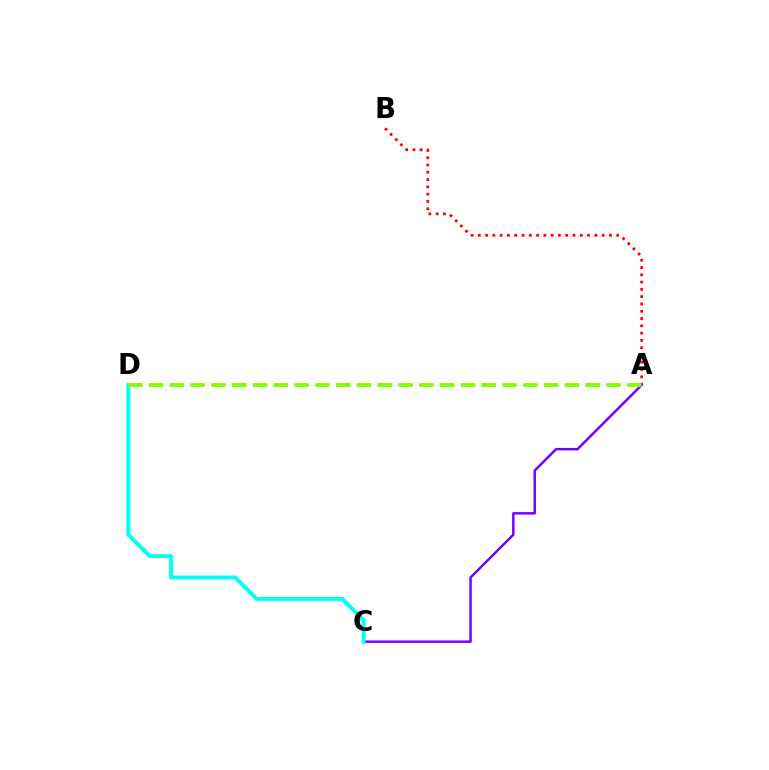{('A', 'B'): [{'color': '#ff0000', 'line_style': 'dotted', 'thickness': 1.98}], ('A', 'C'): [{'color': '#7200ff', 'line_style': 'solid', 'thickness': 1.77}], ('C', 'D'): [{'color': '#00fff6', 'line_style': 'solid', 'thickness': 2.86}], ('A', 'D'): [{'color': '#84ff00', 'line_style': 'dashed', 'thickness': 2.83}]}